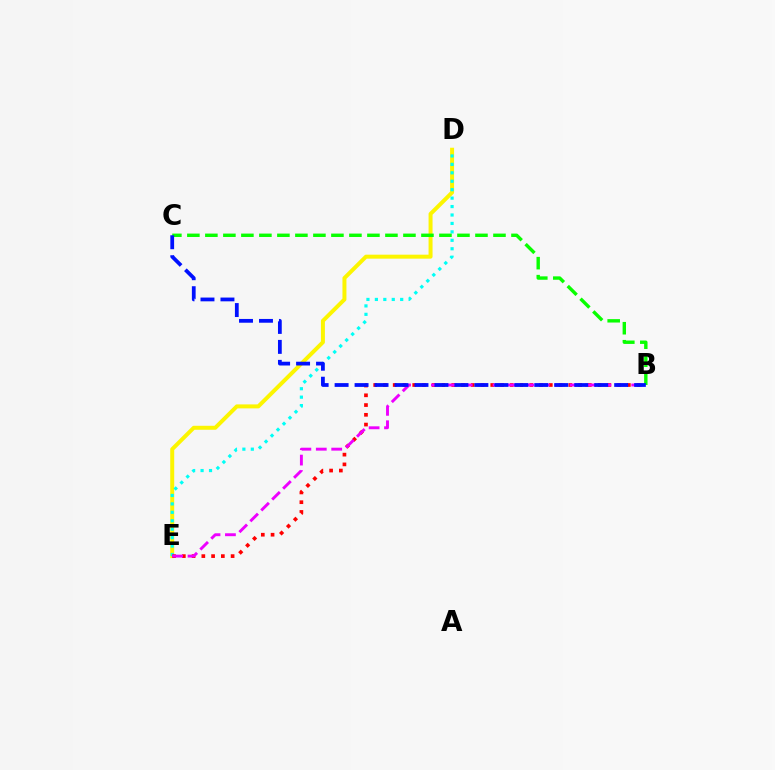{('D', 'E'): [{'color': '#fcf500', 'line_style': 'solid', 'thickness': 2.86}, {'color': '#00fff6', 'line_style': 'dotted', 'thickness': 2.29}], ('B', 'E'): [{'color': '#ff0000', 'line_style': 'dotted', 'thickness': 2.65}, {'color': '#ee00ff', 'line_style': 'dashed', 'thickness': 2.09}], ('B', 'C'): [{'color': '#08ff00', 'line_style': 'dashed', 'thickness': 2.45}, {'color': '#0010ff', 'line_style': 'dashed', 'thickness': 2.71}]}